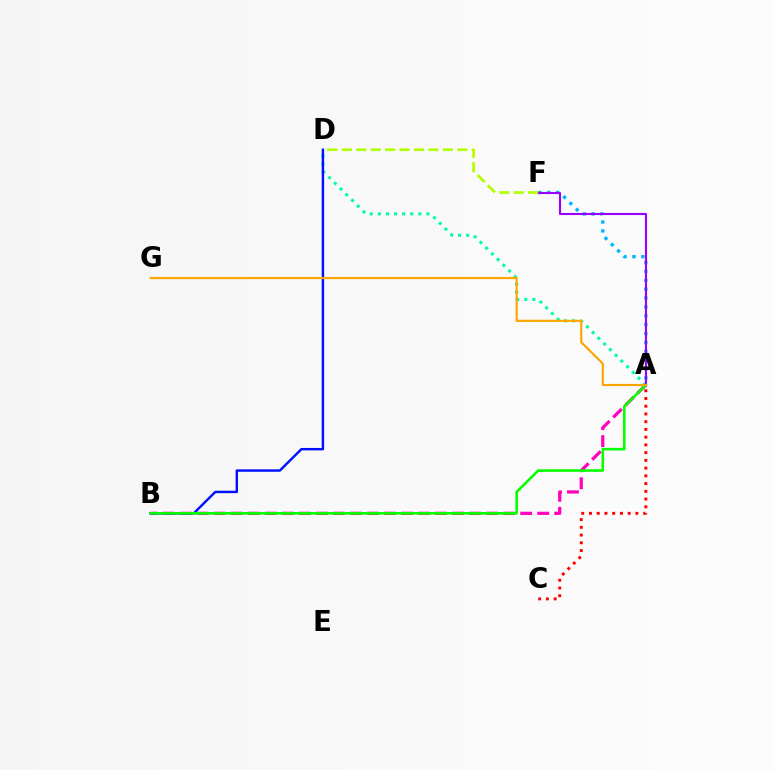{('A', 'F'): [{'color': '#00b5ff', 'line_style': 'dotted', 'thickness': 2.41}, {'color': '#9b00ff', 'line_style': 'solid', 'thickness': 1.51}], ('A', 'B'): [{'color': '#ff00bd', 'line_style': 'dashed', 'thickness': 2.31}, {'color': '#08ff00', 'line_style': 'solid', 'thickness': 1.88}], ('A', 'D'): [{'color': '#00ff9d', 'line_style': 'dotted', 'thickness': 2.2}], ('B', 'D'): [{'color': '#0010ff', 'line_style': 'solid', 'thickness': 1.75}], ('A', 'C'): [{'color': '#ff0000', 'line_style': 'dotted', 'thickness': 2.1}], ('D', 'F'): [{'color': '#b3ff00', 'line_style': 'dashed', 'thickness': 1.96}], ('A', 'G'): [{'color': '#ffa500', 'line_style': 'solid', 'thickness': 1.56}]}